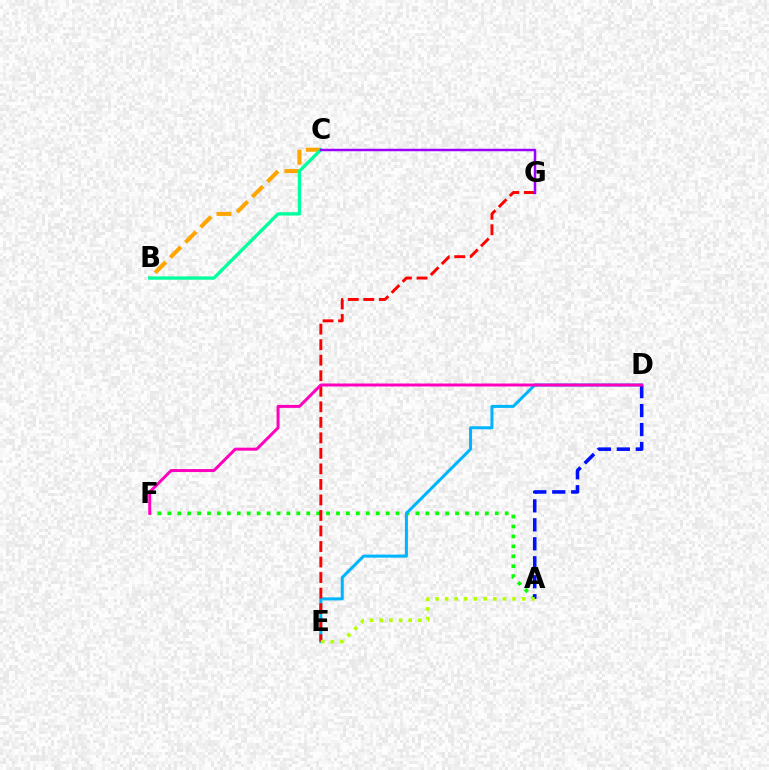{('A', 'F'): [{'color': '#08ff00', 'line_style': 'dotted', 'thickness': 2.7}], ('D', 'E'): [{'color': '#00b5ff', 'line_style': 'solid', 'thickness': 2.18}], ('B', 'C'): [{'color': '#ffa500', 'line_style': 'dashed', 'thickness': 2.91}, {'color': '#00ff9d', 'line_style': 'solid', 'thickness': 2.39}], ('A', 'D'): [{'color': '#0010ff', 'line_style': 'dashed', 'thickness': 2.58}], ('E', 'G'): [{'color': '#ff0000', 'line_style': 'dashed', 'thickness': 2.11}], ('C', 'G'): [{'color': '#9b00ff', 'line_style': 'solid', 'thickness': 1.78}], ('A', 'E'): [{'color': '#b3ff00', 'line_style': 'dotted', 'thickness': 2.62}], ('D', 'F'): [{'color': '#ff00bd', 'line_style': 'solid', 'thickness': 2.14}]}